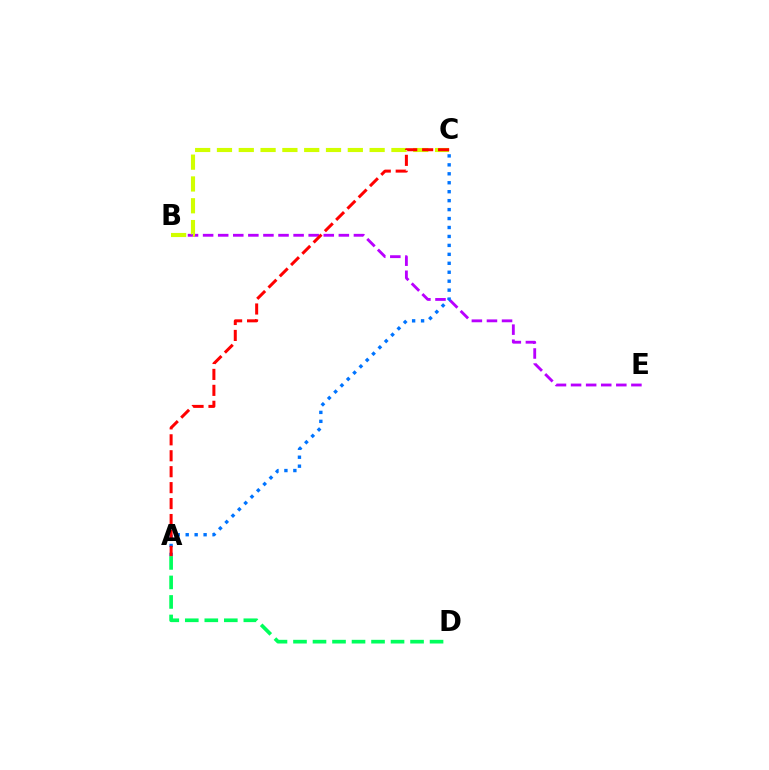{('B', 'E'): [{'color': '#b900ff', 'line_style': 'dashed', 'thickness': 2.05}], ('A', 'C'): [{'color': '#0074ff', 'line_style': 'dotted', 'thickness': 2.43}, {'color': '#ff0000', 'line_style': 'dashed', 'thickness': 2.17}], ('A', 'D'): [{'color': '#00ff5c', 'line_style': 'dashed', 'thickness': 2.65}], ('B', 'C'): [{'color': '#d1ff00', 'line_style': 'dashed', 'thickness': 2.96}]}